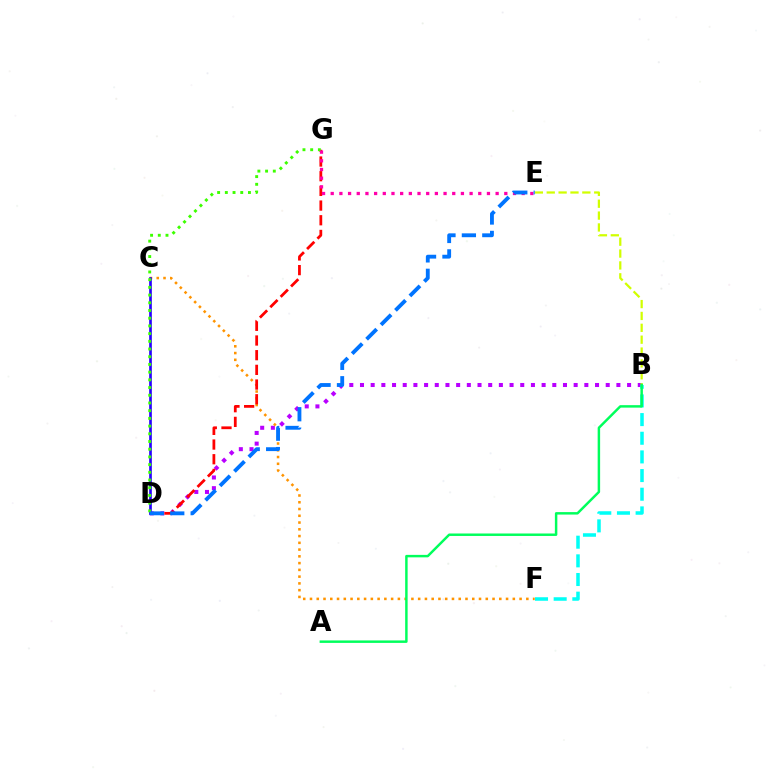{('B', 'D'): [{'color': '#b900ff', 'line_style': 'dotted', 'thickness': 2.9}], ('B', 'F'): [{'color': '#00fff6', 'line_style': 'dashed', 'thickness': 2.53}], ('C', 'F'): [{'color': '#ff9400', 'line_style': 'dotted', 'thickness': 1.84}], ('D', 'G'): [{'color': '#ff0000', 'line_style': 'dashed', 'thickness': 1.99}, {'color': '#3dff00', 'line_style': 'dotted', 'thickness': 2.09}], ('B', 'E'): [{'color': '#d1ff00', 'line_style': 'dashed', 'thickness': 1.61}], ('C', 'D'): [{'color': '#2500ff', 'line_style': 'solid', 'thickness': 1.91}], ('A', 'B'): [{'color': '#00ff5c', 'line_style': 'solid', 'thickness': 1.77}], ('E', 'G'): [{'color': '#ff00ac', 'line_style': 'dotted', 'thickness': 2.36}], ('D', 'E'): [{'color': '#0074ff', 'line_style': 'dashed', 'thickness': 2.77}]}